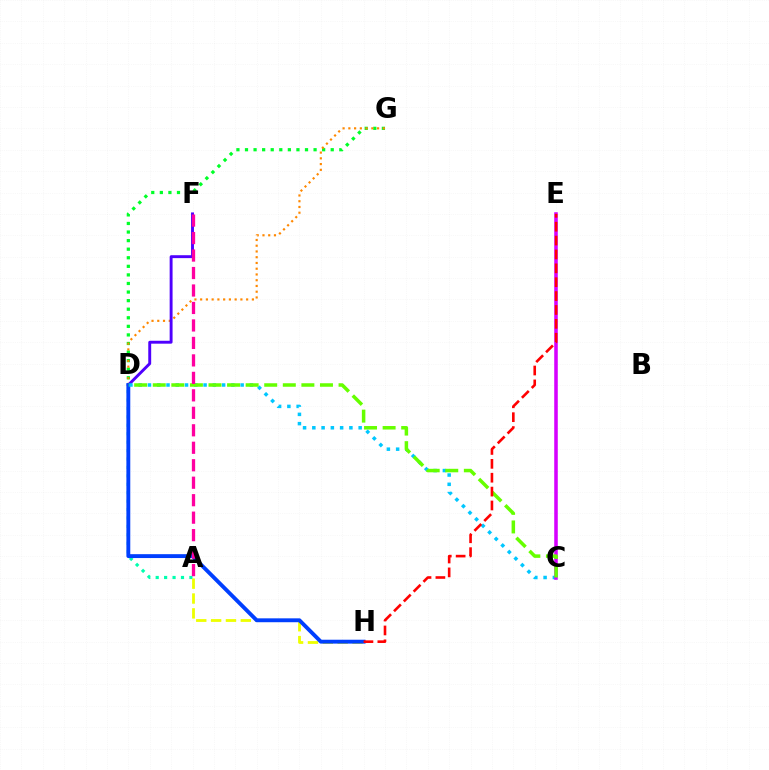{('D', 'G'): [{'color': '#00ff27', 'line_style': 'dotted', 'thickness': 2.33}, {'color': '#ff8800', 'line_style': 'dotted', 'thickness': 1.56}], ('A', 'D'): [{'color': '#00ffaf', 'line_style': 'dotted', 'thickness': 2.29}], ('A', 'H'): [{'color': '#eeff00', 'line_style': 'dashed', 'thickness': 2.02}], ('D', 'F'): [{'color': '#4f00ff', 'line_style': 'solid', 'thickness': 2.1}], ('D', 'H'): [{'color': '#003fff', 'line_style': 'solid', 'thickness': 2.8}], ('C', 'D'): [{'color': '#00c7ff', 'line_style': 'dotted', 'thickness': 2.52}, {'color': '#66ff00', 'line_style': 'dashed', 'thickness': 2.52}], ('C', 'E'): [{'color': '#d600ff', 'line_style': 'solid', 'thickness': 2.55}], ('A', 'F'): [{'color': '#ff00a0', 'line_style': 'dashed', 'thickness': 2.37}], ('E', 'H'): [{'color': '#ff0000', 'line_style': 'dashed', 'thickness': 1.89}]}